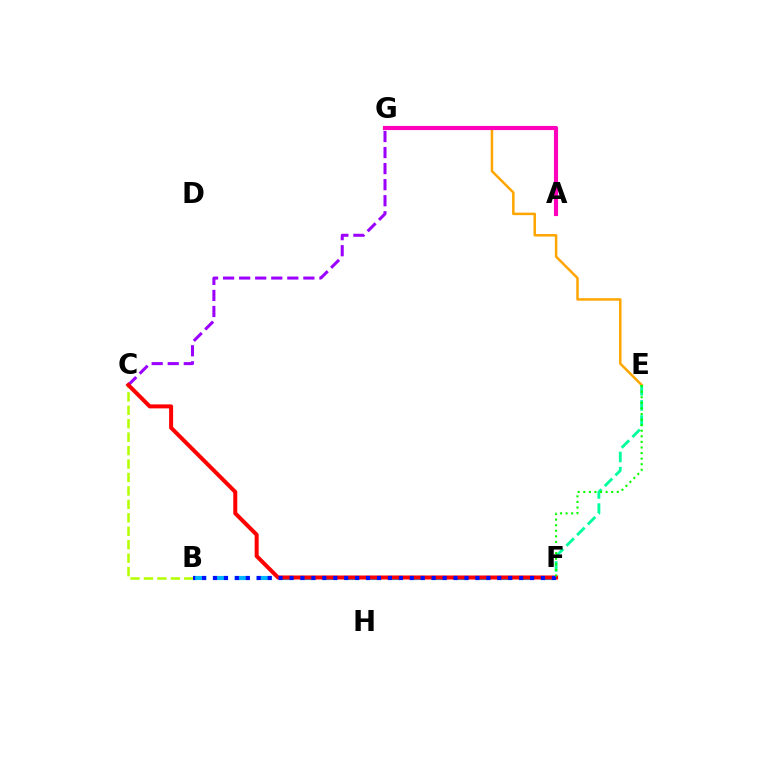{('B', 'C'): [{'color': '#b3ff00', 'line_style': 'dashed', 'thickness': 1.83}], ('E', 'G'): [{'color': '#ffa500', 'line_style': 'solid', 'thickness': 1.8}], ('A', 'G'): [{'color': '#ff00bd', 'line_style': 'solid', 'thickness': 2.98}], ('C', 'G'): [{'color': '#9b00ff', 'line_style': 'dashed', 'thickness': 2.18}], ('E', 'F'): [{'color': '#00ff9d', 'line_style': 'dashed', 'thickness': 2.05}, {'color': '#08ff00', 'line_style': 'dotted', 'thickness': 1.52}], ('B', 'F'): [{'color': '#00b5ff', 'line_style': 'dashed', 'thickness': 2.97}, {'color': '#0010ff', 'line_style': 'dotted', 'thickness': 2.97}], ('C', 'F'): [{'color': '#ff0000', 'line_style': 'solid', 'thickness': 2.89}]}